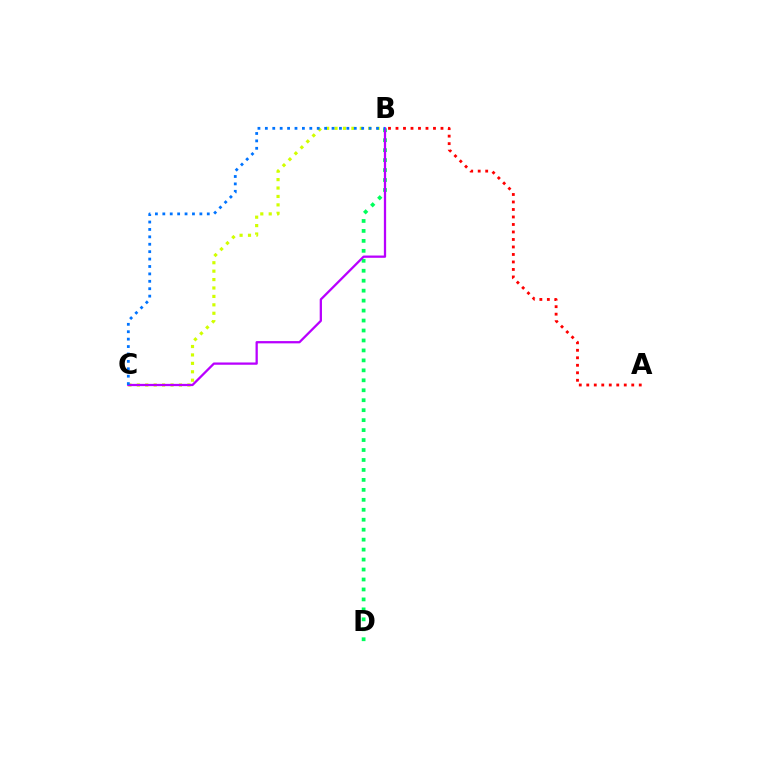{('B', 'D'): [{'color': '#00ff5c', 'line_style': 'dotted', 'thickness': 2.71}], ('B', 'C'): [{'color': '#d1ff00', 'line_style': 'dotted', 'thickness': 2.29}, {'color': '#b900ff', 'line_style': 'solid', 'thickness': 1.64}, {'color': '#0074ff', 'line_style': 'dotted', 'thickness': 2.01}], ('A', 'B'): [{'color': '#ff0000', 'line_style': 'dotted', 'thickness': 2.04}]}